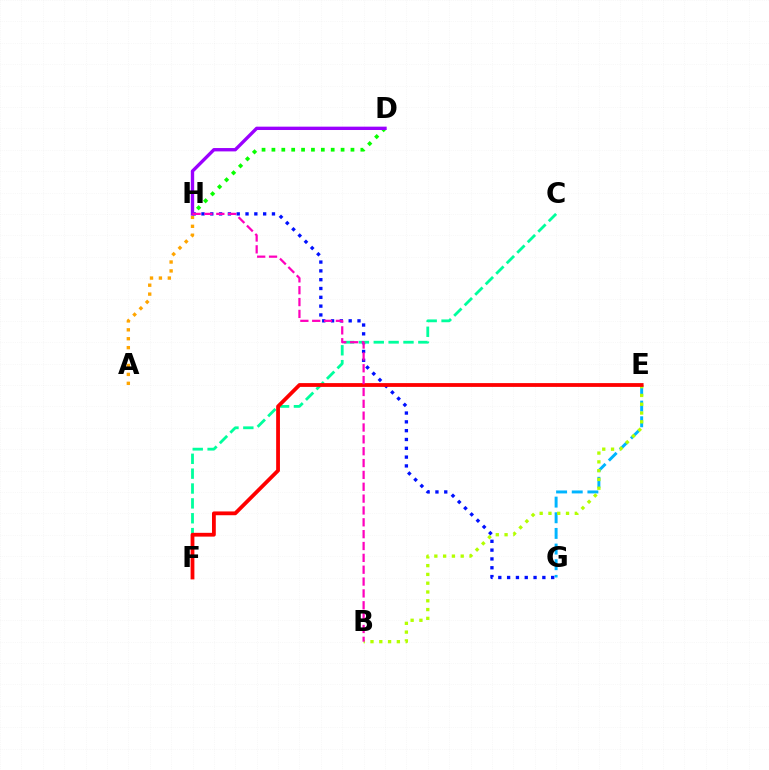{('E', 'G'): [{'color': '#00b5ff', 'line_style': 'dashed', 'thickness': 2.13}], ('G', 'H'): [{'color': '#0010ff', 'line_style': 'dotted', 'thickness': 2.39}], ('B', 'E'): [{'color': '#b3ff00', 'line_style': 'dotted', 'thickness': 2.39}], ('A', 'H'): [{'color': '#ffa500', 'line_style': 'dotted', 'thickness': 2.42}], ('D', 'H'): [{'color': '#08ff00', 'line_style': 'dotted', 'thickness': 2.68}, {'color': '#9b00ff', 'line_style': 'solid', 'thickness': 2.41}], ('C', 'F'): [{'color': '#00ff9d', 'line_style': 'dashed', 'thickness': 2.02}], ('E', 'F'): [{'color': '#ff0000', 'line_style': 'solid', 'thickness': 2.73}], ('B', 'H'): [{'color': '#ff00bd', 'line_style': 'dashed', 'thickness': 1.61}]}